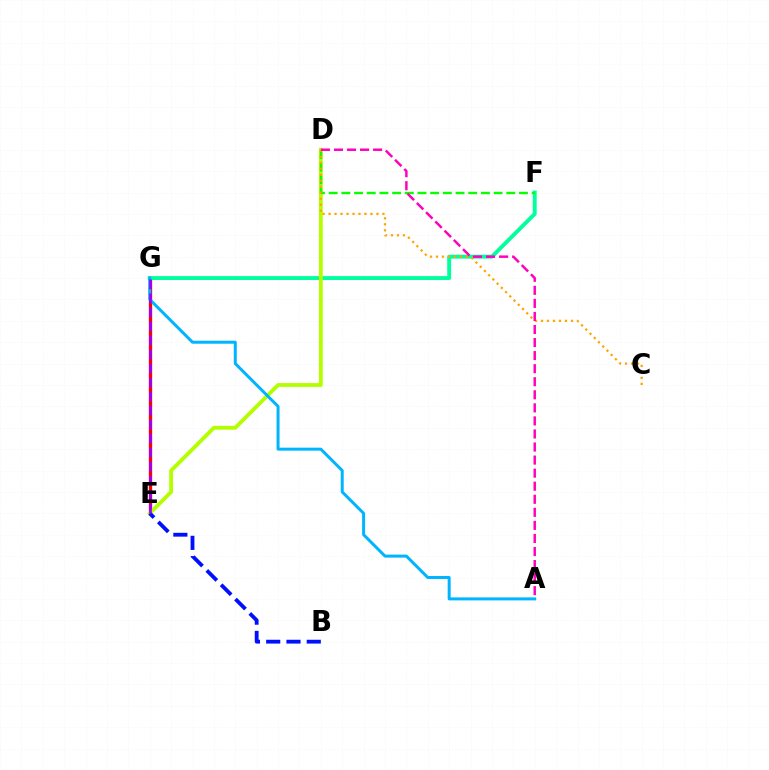{('E', 'G'): [{'color': '#ff0000', 'line_style': 'solid', 'thickness': 2.4}, {'color': '#9b00ff', 'line_style': 'dashed', 'thickness': 1.9}], ('F', 'G'): [{'color': '#00ff9d', 'line_style': 'solid', 'thickness': 2.81}], ('D', 'E'): [{'color': '#b3ff00', 'line_style': 'solid', 'thickness': 2.75}], ('D', 'F'): [{'color': '#08ff00', 'line_style': 'dashed', 'thickness': 1.72}], ('C', 'D'): [{'color': '#ffa500', 'line_style': 'dotted', 'thickness': 1.63}], ('A', 'G'): [{'color': '#00b5ff', 'line_style': 'solid', 'thickness': 2.16}], ('B', 'E'): [{'color': '#0010ff', 'line_style': 'dashed', 'thickness': 2.75}], ('A', 'D'): [{'color': '#ff00bd', 'line_style': 'dashed', 'thickness': 1.77}]}